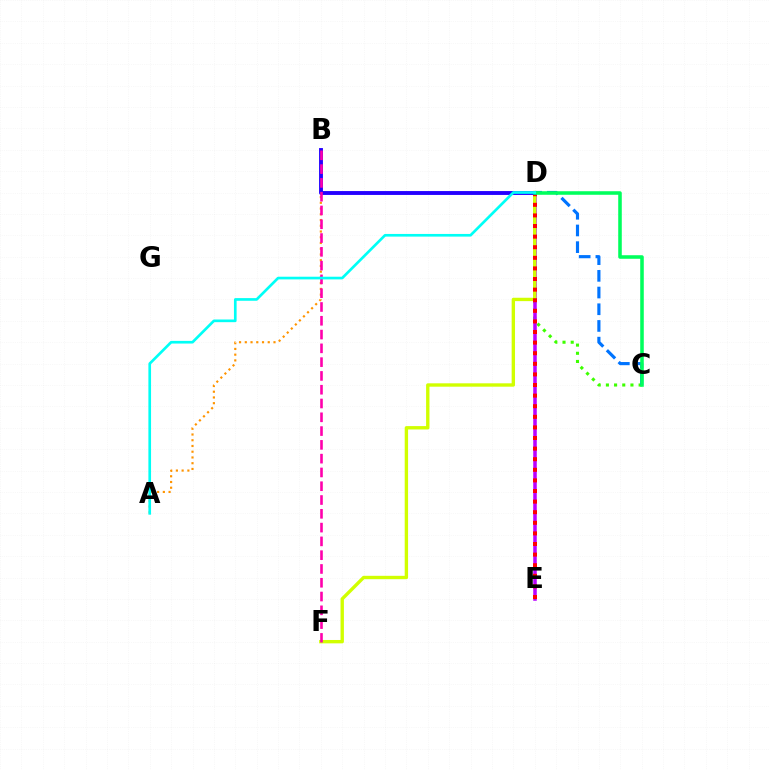{('C', 'D'): [{'color': '#3dff00', 'line_style': 'dotted', 'thickness': 2.22}, {'color': '#0074ff', 'line_style': 'dashed', 'thickness': 2.27}, {'color': '#00ff5c', 'line_style': 'solid', 'thickness': 2.56}], ('D', 'E'): [{'color': '#b900ff', 'line_style': 'solid', 'thickness': 2.54}, {'color': '#ff0000', 'line_style': 'dotted', 'thickness': 2.88}], ('A', 'B'): [{'color': '#ff9400', 'line_style': 'dotted', 'thickness': 1.56}], ('D', 'F'): [{'color': '#d1ff00', 'line_style': 'solid', 'thickness': 2.43}], ('B', 'D'): [{'color': '#2500ff', 'line_style': 'solid', 'thickness': 2.79}], ('B', 'F'): [{'color': '#ff00ac', 'line_style': 'dashed', 'thickness': 1.87}], ('A', 'D'): [{'color': '#00fff6', 'line_style': 'solid', 'thickness': 1.92}]}